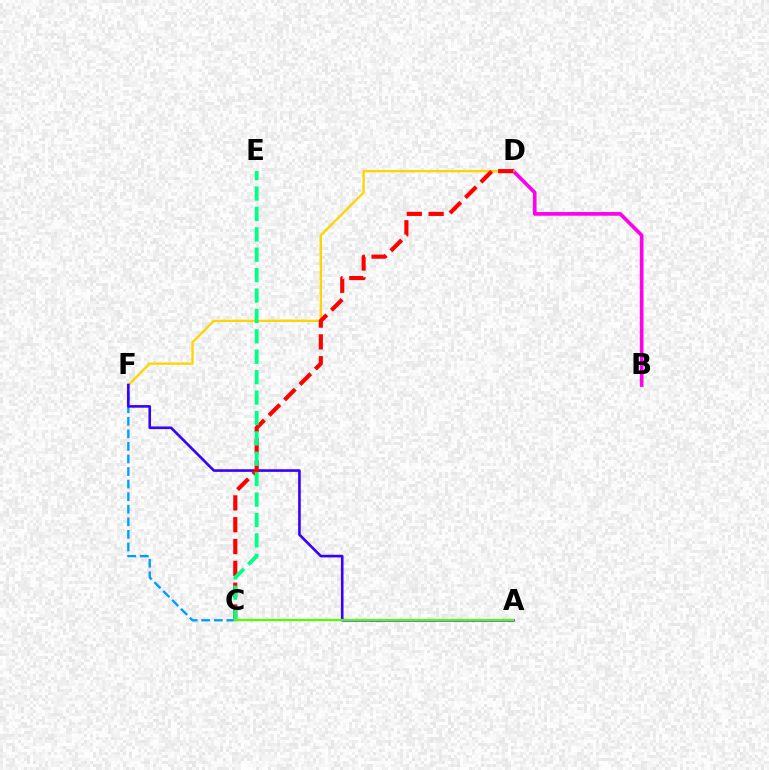{('B', 'D'): [{'color': '#ff00ed', 'line_style': 'solid', 'thickness': 2.65}], ('C', 'F'): [{'color': '#009eff', 'line_style': 'dashed', 'thickness': 1.71}], ('D', 'F'): [{'color': '#ffd500', 'line_style': 'solid', 'thickness': 1.67}], ('A', 'F'): [{'color': '#3700ff', 'line_style': 'solid', 'thickness': 1.88}], ('C', 'D'): [{'color': '#ff0000', 'line_style': 'dashed', 'thickness': 2.96}], ('C', 'E'): [{'color': '#00ff86', 'line_style': 'dashed', 'thickness': 2.77}], ('A', 'C'): [{'color': '#4fff00', 'line_style': 'solid', 'thickness': 1.54}]}